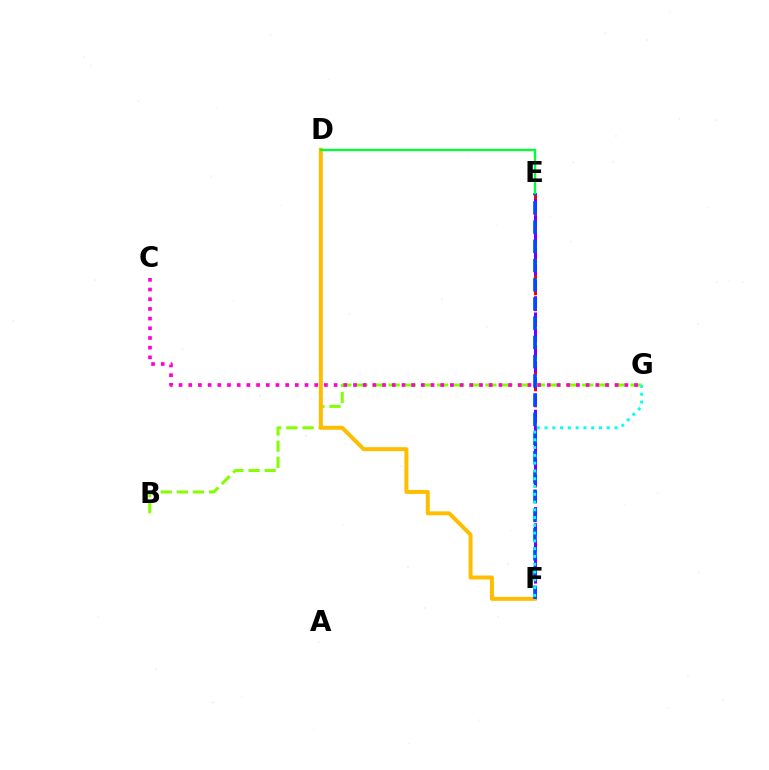{('E', 'F'): [{'color': '#ff0000', 'line_style': 'dashed', 'thickness': 2.18}, {'color': '#7200ff', 'line_style': 'dashed', 'thickness': 2.2}, {'color': '#004bff', 'line_style': 'dashed', 'thickness': 2.61}], ('B', 'G'): [{'color': '#84ff00', 'line_style': 'dashed', 'thickness': 2.19}], ('D', 'F'): [{'color': '#ffbd00', 'line_style': 'solid', 'thickness': 2.85}], ('C', 'G'): [{'color': '#ff00cf', 'line_style': 'dotted', 'thickness': 2.63}], ('D', 'E'): [{'color': '#00ff39', 'line_style': 'solid', 'thickness': 1.67}], ('F', 'G'): [{'color': '#00fff6', 'line_style': 'dotted', 'thickness': 2.11}]}